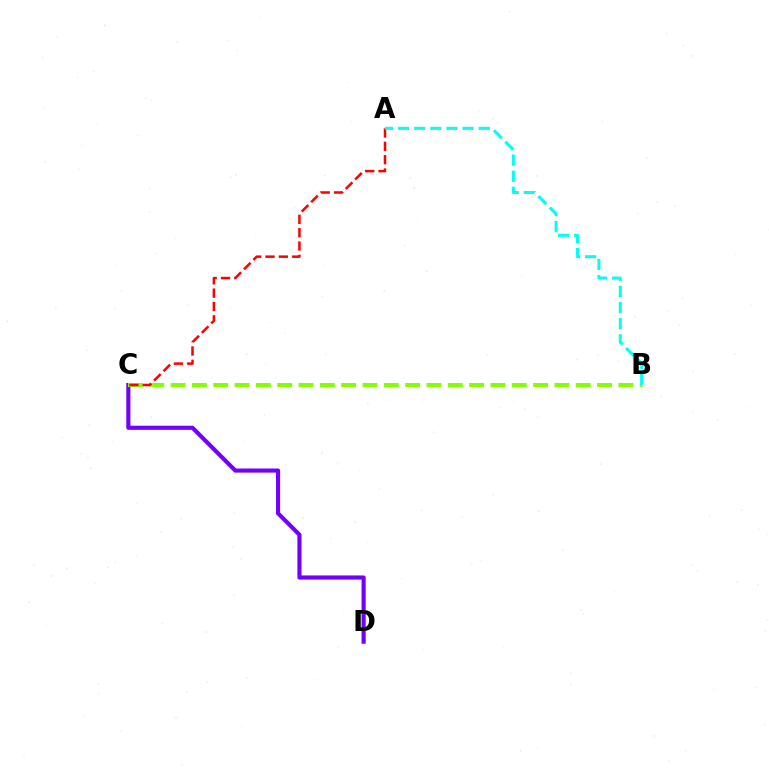{('C', 'D'): [{'color': '#7200ff', 'line_style': 'solid', 'thickness': 2.97}], ('B', 'C'): [{'color': '#84ff00', 'line_style': 'dashed', 'thickness': 2.9}], ('A', 'C'): [{'color': '#ff0000', 'line_style': 'dashed', 'thickness': 1.81}], ('A', 'B'): [{'color': '#00fff6', 'line_style': 'dashed', 'thickness': 2.19}]}